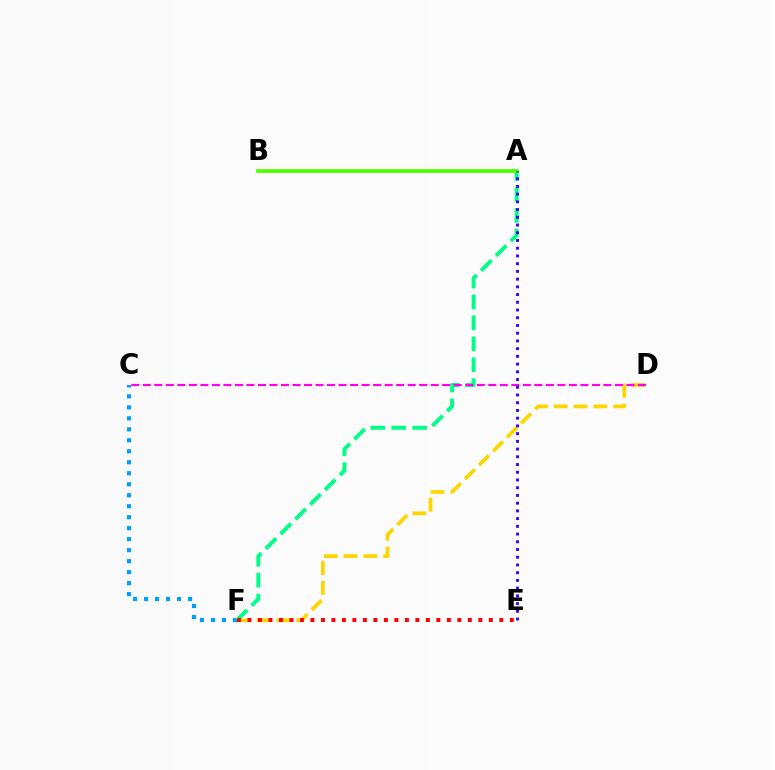{('D', 'F'): [{'color': '#ffd500', 'line_style': 'dashed', 'thickness': 2.69}], ('C', 'F'): [{'color': '#009eff', 'line_style': 'dotted', 'thickness': 2.98}], ('A', 'F'): [{'color': '#00ff86', 'line_style': 'dashed', 'thickness': 2.84}], ('A', 'B'): [{'color': '#4fff00', 'line_style': 'solid', 'thickness': 2.67}], ('E', 'F'): [{'color': '#ff0000', 'line_style': 'dotted', 'thickness': 2.85}], ('C', 'D'): [{'color': '#ff00ed', 'line_style': 'dashed', 'thickness': 1.56}], ('A', 'E'): [{'color': '#3700ff', 'line_style': 'dotted', 'thickness': 2.1}]}